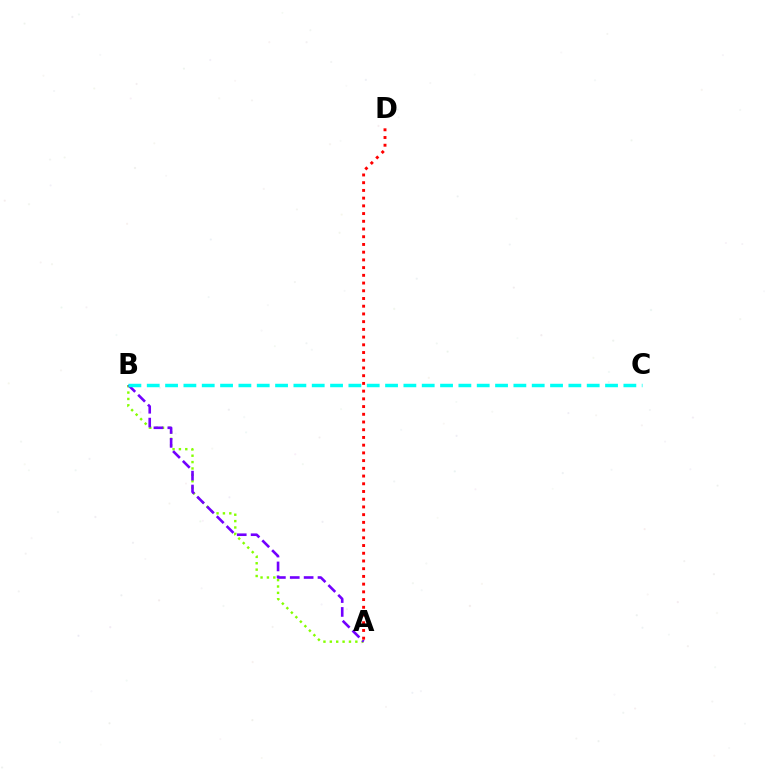{('A', 'B'): [{'color': '#84ff00', 'line_style': 'dotted', 'thickness': 1.73}, {'color': '#7200ff', 'line_style': 'dashed', 'thickness': 1.89}], ('A', 'D'): [{'color': '#ff0000', 'line_style': 'dotted', 'thickness': 2.1}], ('B', 'C'): [{'color': '#00fff6', 'line_style': 'dashed', 'thickness': 2.49}]}